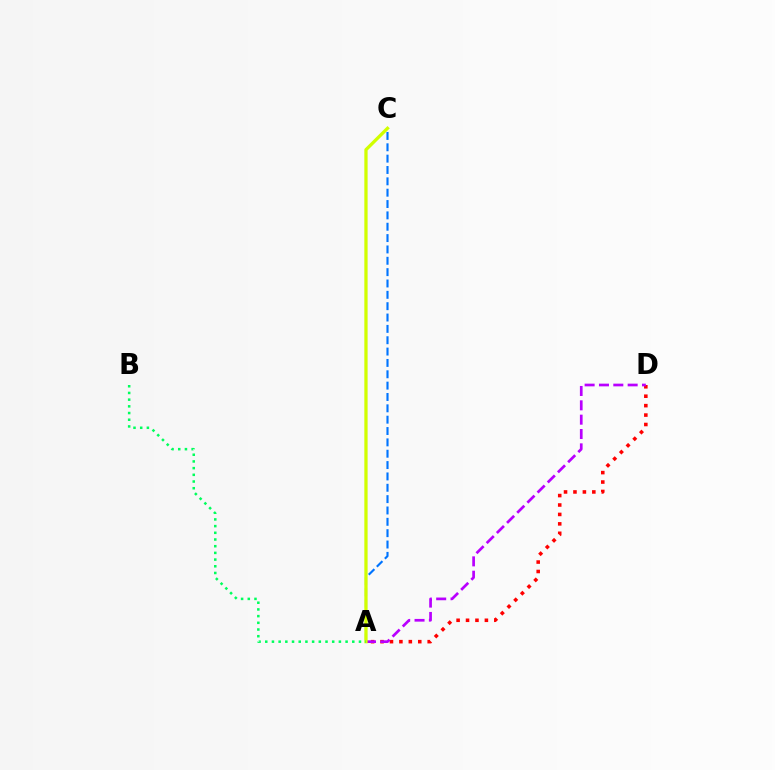{('A', 'D'): [{'color': '#ff0000', 'line_style': 'dotted', 'thickness': 2.56}, {'color': '#b900ff', 'line_style': 'dashed', 'thickness': 1.95}], ('A', 'C'): [{'color': '#0074ff', 'line_style': 'dashed', 'thickness': 1.54}, {'color': '#d1ff00', 'line_style': 'solid', 'thickness': 2.35}], ('A', 'B'): [{'color': '#00ff5c', 'line_style': 'dotted', 'thickness': 1.82}]}